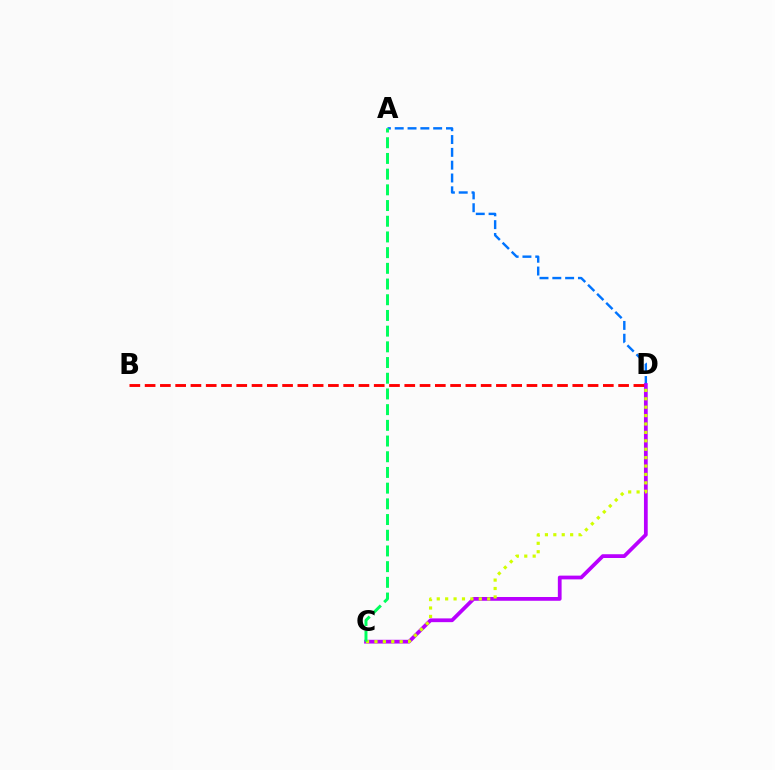{('A', 'D'): [{'color': '#0074ff', 'line_style': 'dashed', 'thickness': 1.74}], ('C', 'D'): [{'color': '#b900ff', 'line_style': 'solid', 'thickness': 2.71}, {'color': '#d1ff00', 'line_style': 'dotted', 'thickness': 2.28}], ('A', 'C'): [{'color': '#00ff5c', 'line_style': 'dashed', 'thickness': 2.13}], ('B', 'D'): [{'color': '#ff0000', 'line_style': 'dashed', 'thickness': 2.07}]}